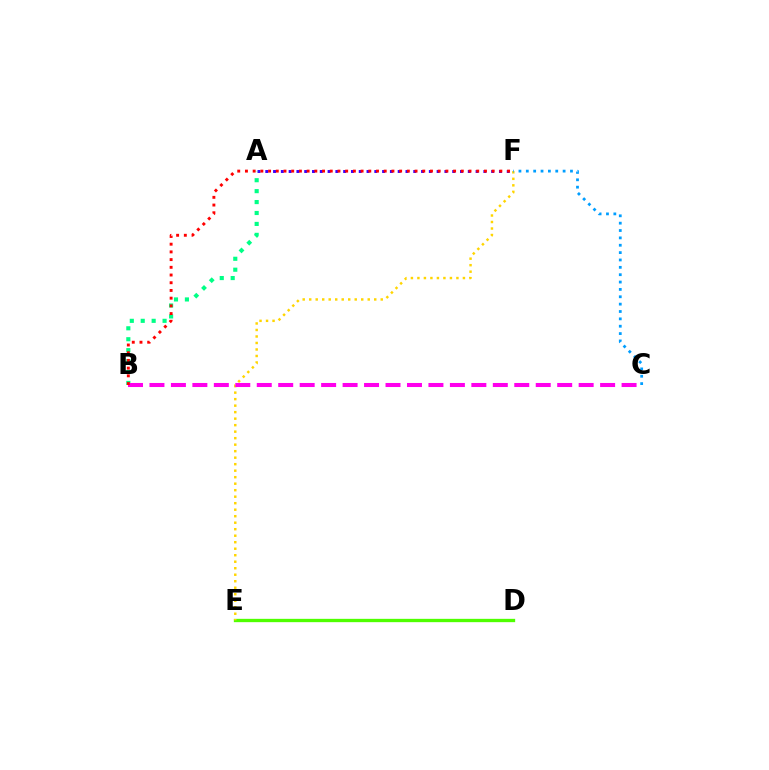{('A', 'F'): [{'color': '#3700ff', 'line_style': 'dotted', 'thickness': 2.12}], ('D', 'E'): [{'color': '#4fff00', 'line_style': 'solid', 'thickness': 2.39}], ('E', 'F'): [{'color': '#ffd500', 'line_style': 'dotted', 'thickness': 1.77}], ('A', 'B'): [{'color': '#00ff86', 'line_style': 'dotted', 'thickness': 2.97}], ('C', 'F'): [{'color': '#009eff', 'line_style': 'dotted', 'thickness': 2.0}], ('B', 'C'): [{'color': '#ff00ed', 'line_style': 'dashed', 'thickness': 2.92}], ('B', 'F'): [{'color': '#ff0000', 'line_style': 'dotted', 'thickness': 2.09}]}